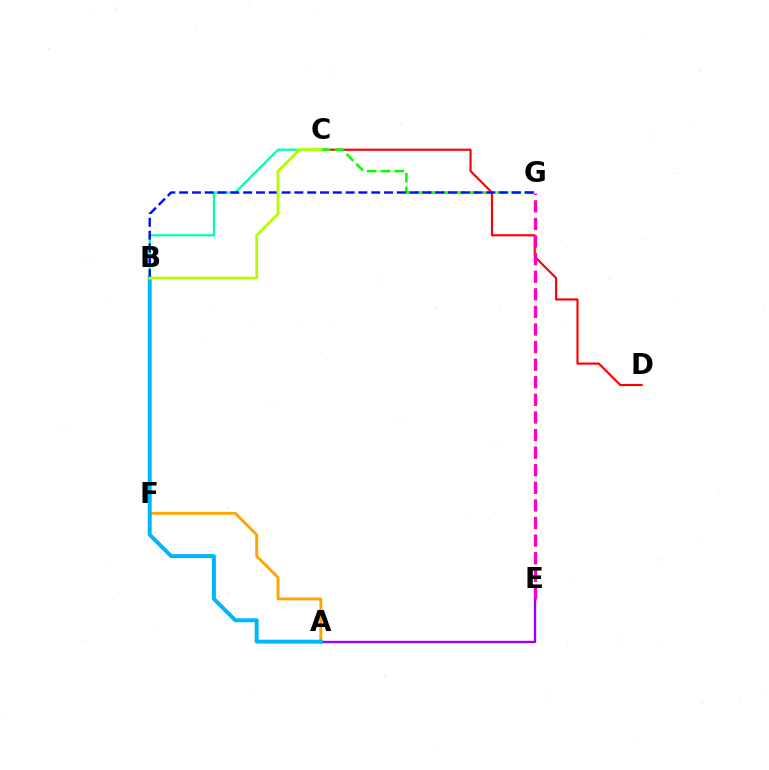{('A', 'E'): [{'color': '#9b00ff', 'line_style': 'solid', 'thickness': 1.71}], ('C', 'D'): [{'color': '#ff0000', 'line_style': 'solid', 'thickness': 1.54}], ('A', 'F'): [{'color': '#ffa500', 'line_style': 'solid', 'thickness': 2.08}], ('E', 'G'): [{'color': '#ff00bd', 'line_style': 'dashed', 'thickness': 2.39}], ('C', 'G'): [{'color': '#08ff00', 'line_style': 'dashed', 'thickness': 1.87}], ('B', 'C'): [{'color': '#00ff9d', 'line_style': 'solid', 'thickness': 1.56}, {'color': '#b3ff00', 'line_style': 'solid', 'thickness': 2.05}], ('A', 'B'): [{'color': '#00b5ff', 'line_style': 'solid', 'thickness': 2.85}], ('B', 'G'): [{'color': '#0010ff', 'line_style': 'dashed', 'thickness': 1.74}]}